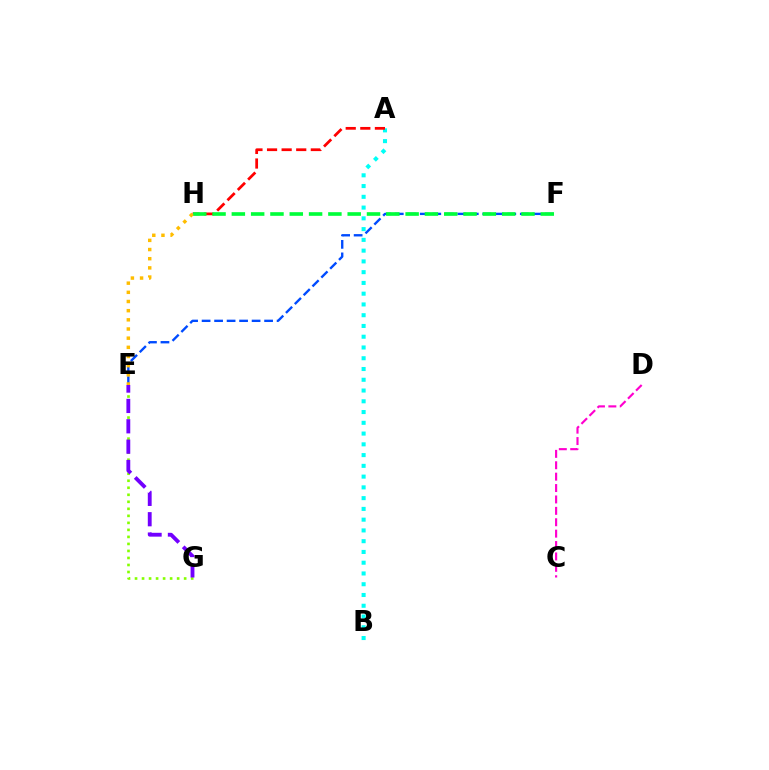{('A', 'B'): [{'color': '#00fff6', 'line_style': 'dotted', 'thickness': 2.92}], ('E', 'G'): [{'color': '#84ff00', 'line_style': 'dotted', 'thickness': 1.91}, {'color': '#7200ff', 'line_style': 'dashed', 'thickness': 2.77}], ('A', 'H'): [{'color': '#ff0000', 'line_style': 'dashed', 'thickness': 1.98}], ('C', 'D'): [{'color': '#ff00cf', 'line_style': 'dashed', 'thickness': 1.55}], ('E', 'F'): [{'color': '#004bff', 'line_style': 'dashed', 'thickness': 1.7}], ('F', 'H'): [{'color': '#00ff39', 'line_style': 'dashed', 'thickness': 2.62}], ('E', 'H'): [{'color': '#ffbd00', 'line_style': 'dotted', 'thickness': 2.49}]}